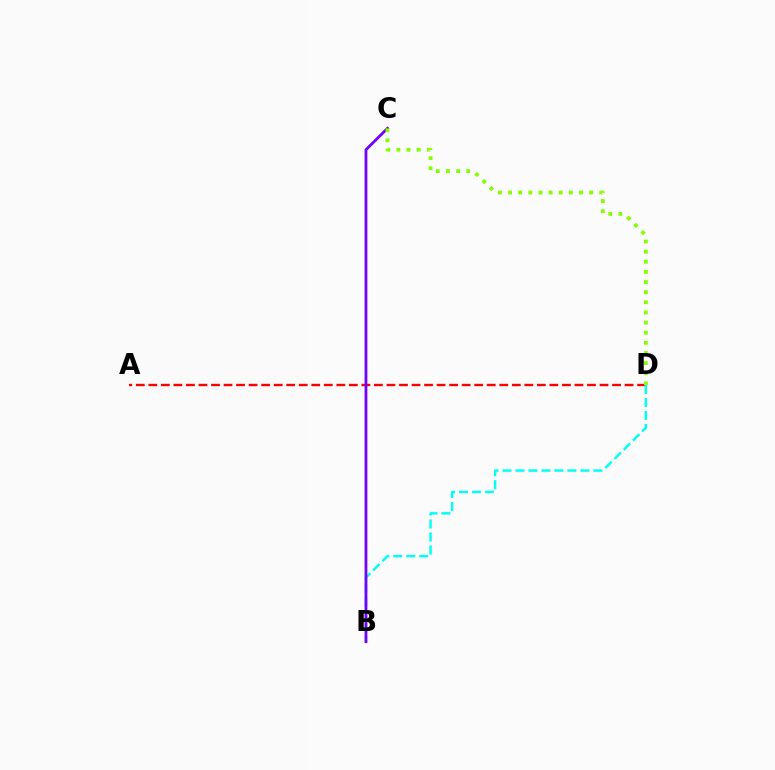{('A', 'D'): [{'color': '#ff0000', 'line_style': 'dashed', 'thickness': 1.7}], ('B', 'D'): [{'color': '#00fff6', 'line_style': 'dashed', 'thickness': 1.76}], ('B', 'C'): [{'color': '#7200ff', 'line_style': 'solid', 'thickness': 2.0}], ('C', 'D'): [{'color': '#84ff00', 'line_style': 'dotted', 'thickness': 2.75}]}